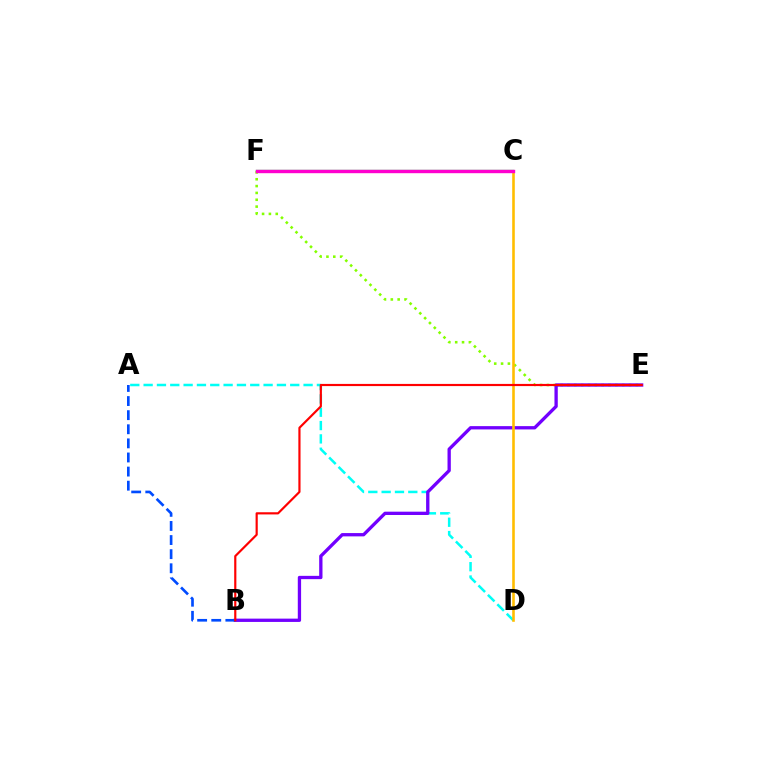{('C', 'F'): [{'color': '#00ff39', 'line_style': 'solid', 'thickness': 1.68}, {'color': '#ff00cf', 'line_style': 'solid', 'thickness': 2.44}], ('A', 'D'): [{'color': '#00fff6', 'line_style': 'dashed', 'thickness': 1.81}], ('E', 'F'): [{'color': '#84ff00', 'line_style': 'dotted', 'thickness': 1.86}], ('B', 'E'): [{'color': '#7200ff', 'line_style': 'solid', 'thickness': 2.38}, {'color': '#ff0000', 'line_style': 'solid', 'thickness': 1.57}], ('A', 'B'): [{'color': '#004bff', 'line_style': 'dashed', 'thickness': 1.92}], ('C', 'D'): [{'color': '#ffbd00', 'line_style': 'solid', 'thickness': 1.88}]}